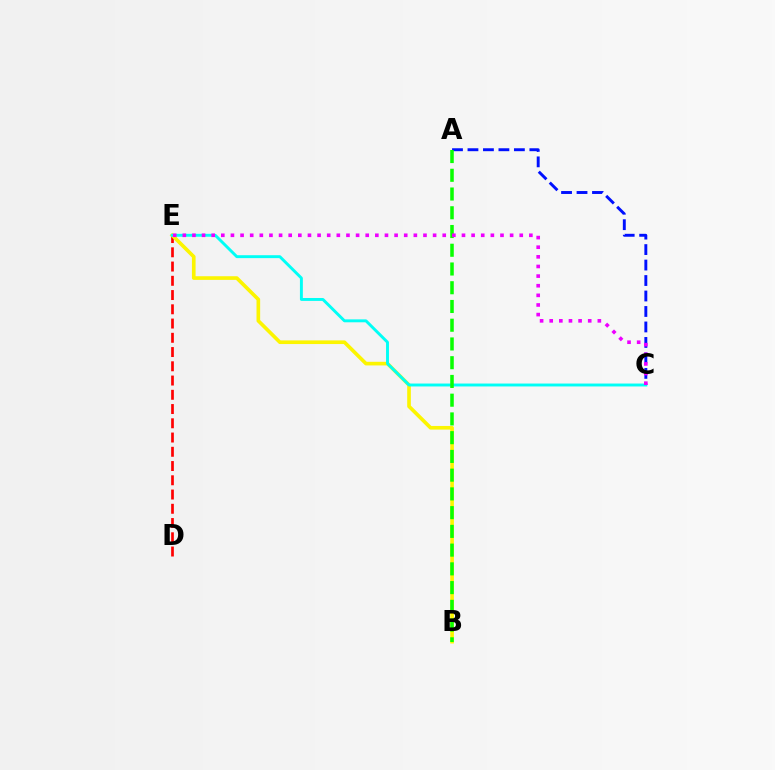{('D', 'E'): [{'color': '#ff0000', 'line_style': 'dashed', 'thickness': 1.94}], ('A', 'C'): [{'color': '#0010ff', 'line_style': 'dashed', 'thickness': 2.1}], ('B', 'E'): [{'color': '#fcf500', 'line_style': 'solid', 'thickness': 2.63}], ('C', 'E'): [{'color': '#00fff6', 'line_style': 'solid', 'thickness': 2.1}, {'color': '#ee00ff', 'line_style': 'dotted', 'thickness': 2.62}], ('A', 'B'): [{'color': '#08ff00', 'line_style': 'dashed', 'thickness': 2.55}]}